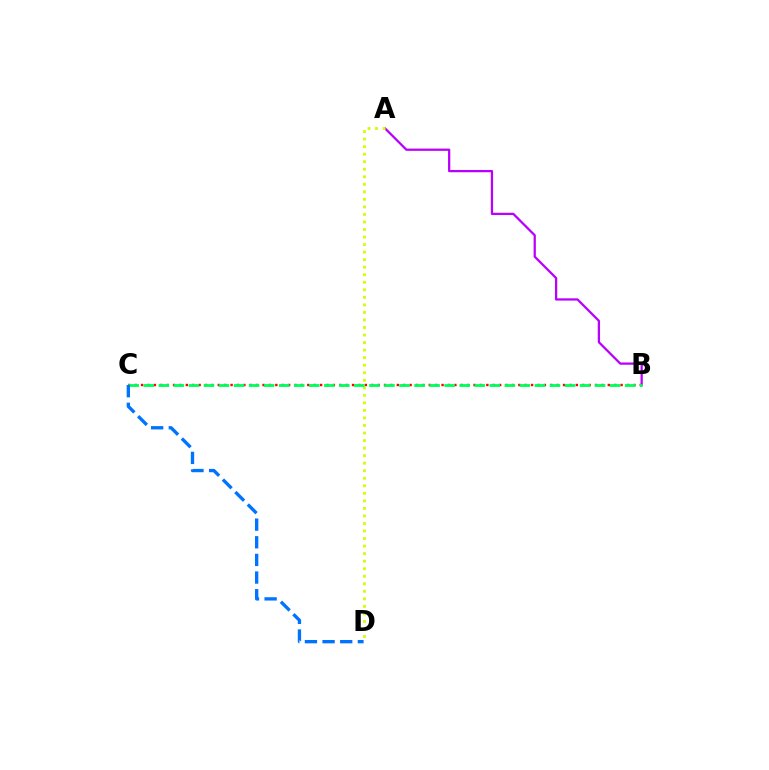{('B', 'C'): [{'color': '#ff0000', 'line_style': 'dotted', 'thickness': 1.74}, {'color': '#00ff5c', 'line_style': 'dashed', 'thickness': 2.04}], ('A', 'B'): [{'color': '#b900ff', 'line_style': 'solid', 'thickness': 1.63}], ('A', 'D'): [{'color': '#d1ff00', 'line_style': 'dotted', 'thickness': 2.05}], ('C', 'D'): [{'color': '#0074ff', 'line_style': 'dashed', 'thickness': 2.4}]}